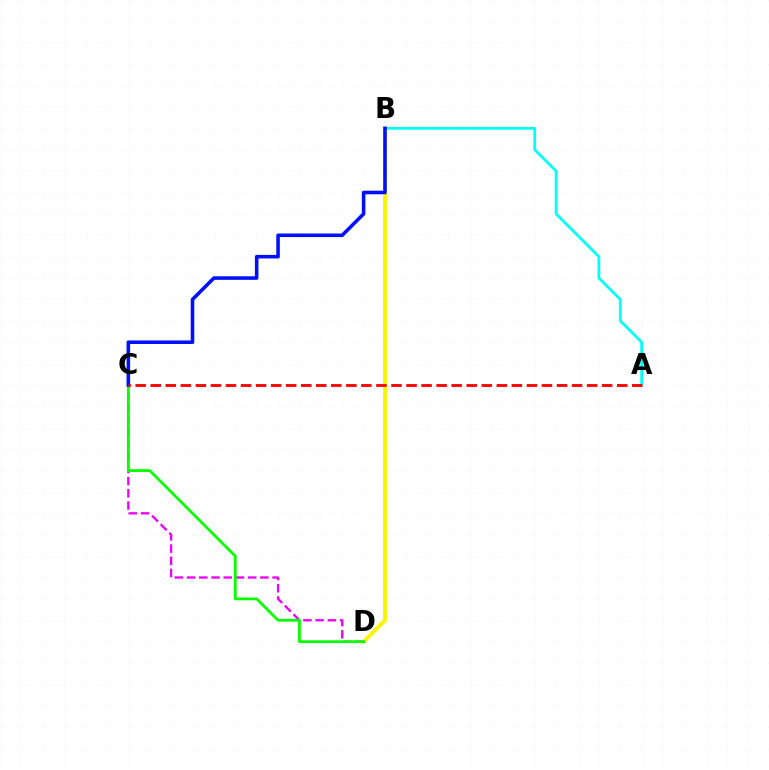{('B', 'D'): [{'color': '#fcf500', 'line_style': 'solid', 'thickness': 2.78}], ('A', 'B'): [{'color': '#00fff6', 'line_style': 'solid', 'thickness': 2.0}], ('C', 'D'): [{'color': '#ee00ff', 'line_style': 'dashed', 'thickness': 1.66}, {'color': '#08ff00', 'line_style': 'solid', 'thickness': 2.0}], ('B', 'C'): [{'color': '#0010ff', 'line_style': 'solid', 'thickness': 2.57}], ('A', 'C'): [{'color': '#ff0000', 'line_style': 'dashed', 'thickness': 2.04}]}